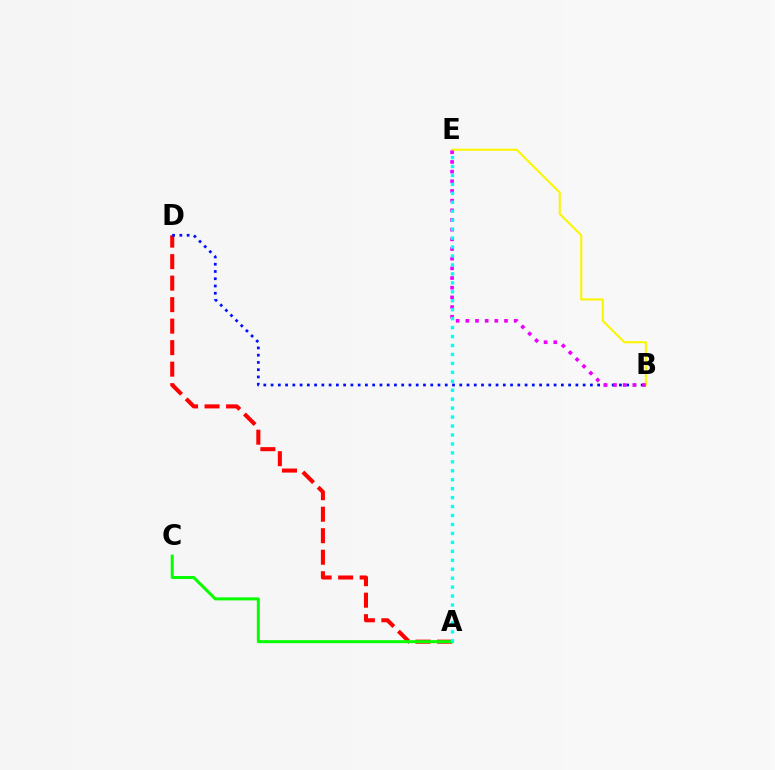{('A', 'D'): [{'color': '#ff0000', 'line_style': 'dashed', 'thickness': 2.92}], ('B', 'D'): [{'color': '#0010ff', 'line_style': 'dotted', 'thickness': 1.97}], ('B', 'E'): [{'color': '#fcf500', 'line_style': 'solid', 'thickness': 1.5}, {'color': '#ee00ff', 'line_style': 'dotted', 'thickness': 2.63}], ('A', 'C'): [{'color': '#08ff00', 'line_style': 'solid', 'thickness': 2.17}], ('A', 'E'): [{'color': '#00fff6', 'line_style': 'dotted', 'thickness': 2.43}]}